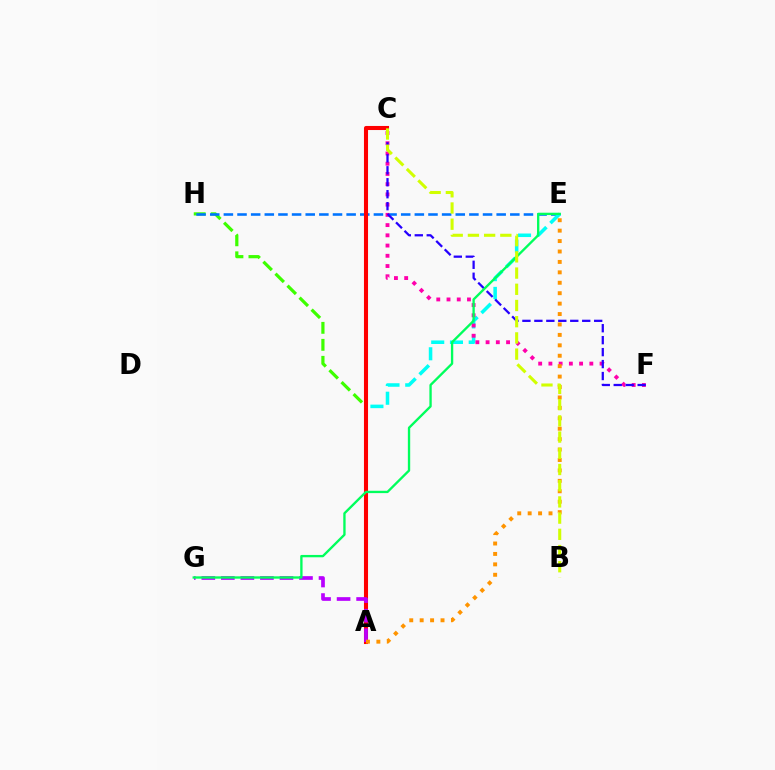{('A', 'H'): [{'color': '#3dff00', 'line_style': 'dashed', 'thickness': 2.31}], ('E', 'H'): [{'color': '#0074ff', 'line_style': 'dashed', 'thickness': 1.85}], ('A', 'E'): [{'color': '#00fff6', 'line_style': 'dashed', 'thickness': 2.55}, {'color': '#ff9400', 'line_style': 'dotted', 'thickness': 2.83}], ('A', 'C'): [{'color': '#ff0000', 'line_style': 'solid', 'thickness': 2.93}], ('C', 'F'): [{'color': '#ff00ac', 'line_style': 'dotted', 'thickness': 2.78}, {'color': '#2500ff', 'line_style': 'dashed', 'thickness': 1.62}], ('A', 'G'): [{'color': '#b900ff', 'line_style': 'dashed', 'thickness': 2.65}], ('E', 'G'): [{'color': '#00ff5c', 'line_style': 'solid', 'thickness': 1.69}], ('B', 'C'): [{'color': '#d1ff00', 'line_style': 'dashed', 'thickness': 2.2}]}